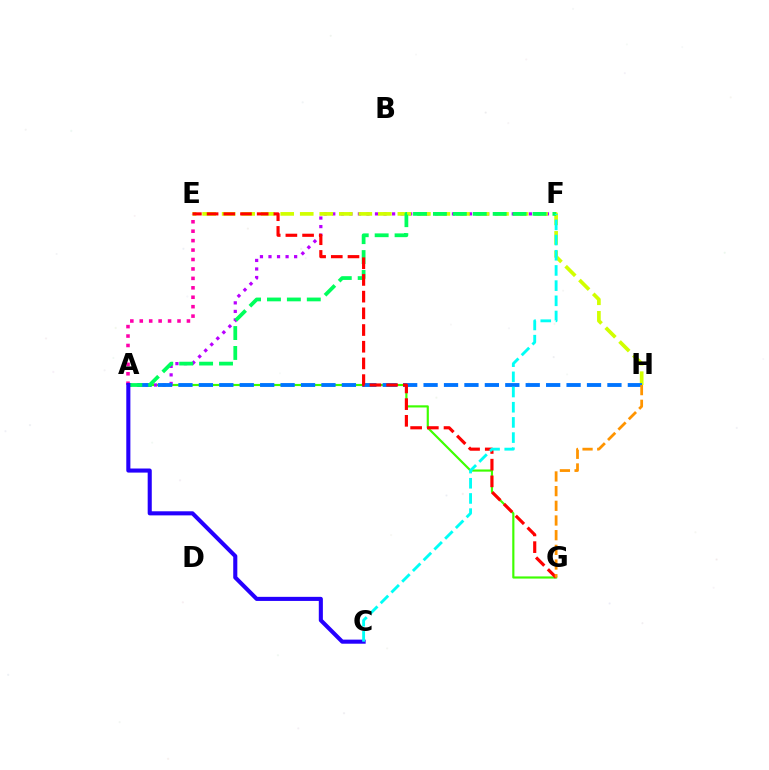{('A', 'G'): [{'color': '#3dff00', 'line_style': 'solid', 'thickness': 1.56}], ('A', 'F'): [{'color': '#b900ff', 'line_style': 'dotted', 'thickness': 2.32}, {'color': '#00ff5c', 'line_style': 'dashed', 'thickness': 2.71}], ('E', 'H'): [{'color': '#d1ff00', 'line_style': 'dashed', 'thickness': 2.65}], ('A', 'H'): [{'color': '#0074ff', 'line_style': 'dashed', 'thickness': 2.78}], ('E', 'G'): [{'color': '#ff0000', 'line_style': 'dashed', 'thickness': 2.27}], ('A', 'E'): [{'color': '#ff00ac', 'line_style': 'dotted', 'thickness': 2.56}], ('A', 'C'): [{'color': '#2500ff', 'line_style': 'solid', 'thickness': 2.94}], ('G', 'H'): [{'color': '#ff9400', 'line_style': 'dashed', 'thickness': 1.99}], ('C', 'F'): [{'color': '#00fff6', 'line_style': 'dashed', 'thickness': 2.06}]}